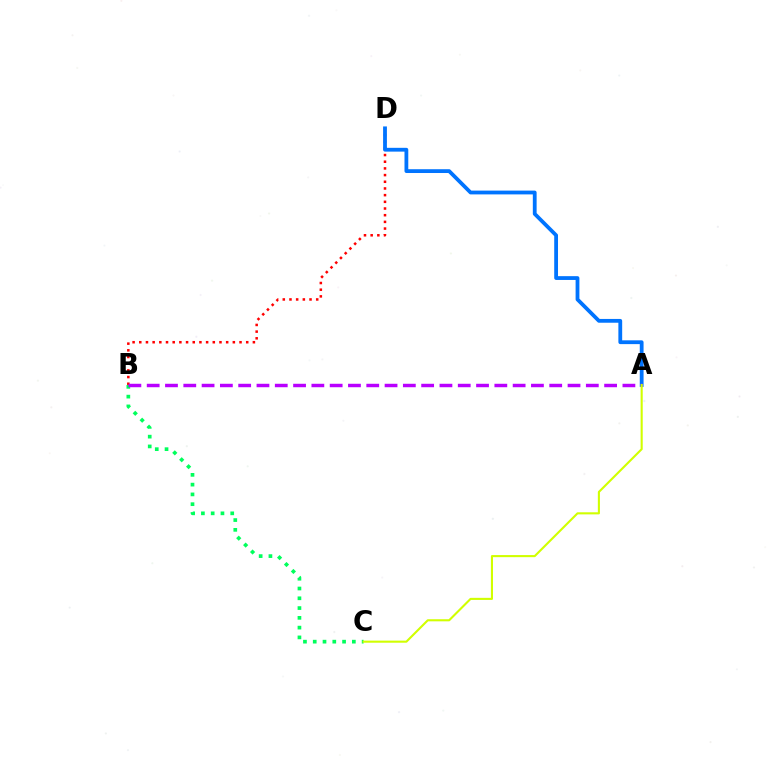{('B', 'D'): [{'color': '#ff0000', 'line_style': 'dotted', 'thickness': 1.82}], ('B', 'C'): [{'color': '#00ff5c', 'line_style': 'dotted', 'thickness': 2.66}], ('A', 'D'): [{'color': '#0074ff', 'line_style': 'solid', 'thickness': 2.73}], ('A', 'B'): [{'color': '#b900ff', 'line_style': 'dashed', 'thickness': 2.49}], ('A', 'C'): [{'color': '#d1ff00', 'line_style': 'solid', 'thickness': 1.51}]}